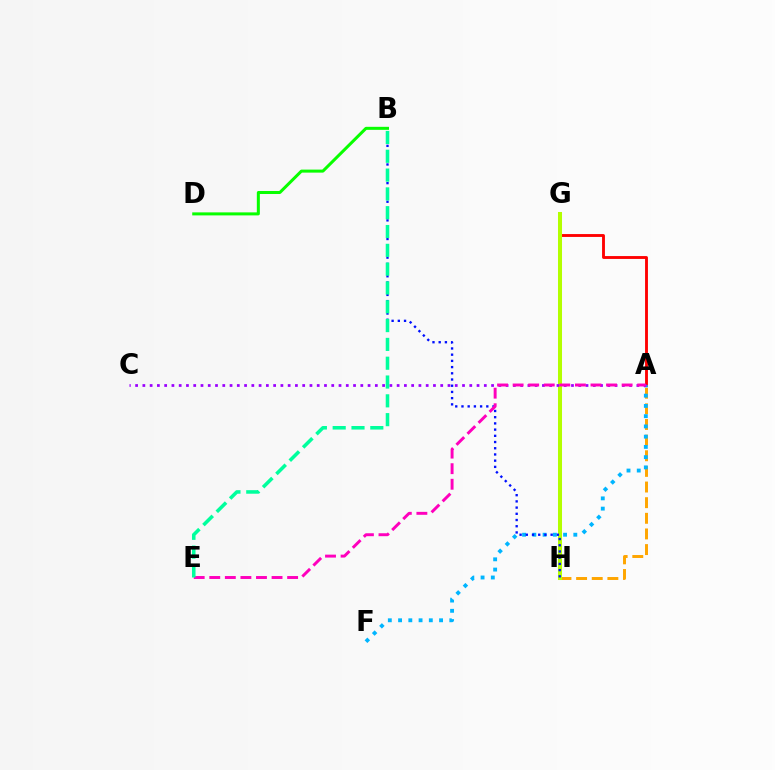{('B', 'D'): [{'color': '#08ff00', 'line_style': 'solid', 'thickness': 2.18}], ('A', 'G'): [{'color': '#ff0000', 'line_style': 'solid', 'thickness': 2.06}], ('A', 'H'): [{'color': '#ffa500', 'line_style': 'dashed', 'thickness': 2.12}], ('A', 'F'): [{'color': '#00b5ff', 'line_style': 'dotted', 'thickness': 2.78}], ('G', 'H'): [{'color': '#b3ff00', 'line_style': 'solid', 'thickness': 2.9}], ('A', 'C'): [{'color': '#9b00ff', 'line_style': 'dotted', 'thickness': 1.97}], ('B', 'H'): [{'color': '#0010ff', 'line_style': 'dotted', 'thickness': 1.69}], ('A', 'E'): [{'color': '#ff00bd', 'line_style': 'dashed', 'thickness': 2.12}], ('B', 'E'): [{'color': '#00ff9d', 'line_style': 'dashed', 'thickness': 2.56}]}